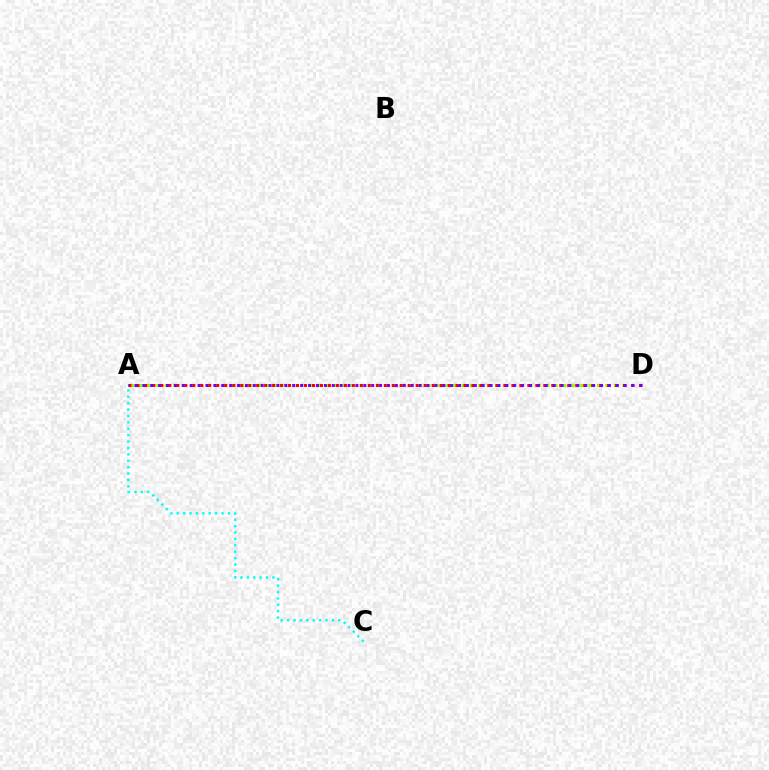{('A', 'C'): [{'color': '#00fff6', 'line_style': 'dotted', 'thickness': 1.74}], ('A', 'D'): [{'color': '#84ff00', 'line_style': 'dotted', 'thickness': 2.3}, {'color': '#ff0000', 'line_style': 'dotted', 'thickness': 2.17}, {'color': '#7200ff', 'line_style': 'dotted', 'thickness': 2.14}]}